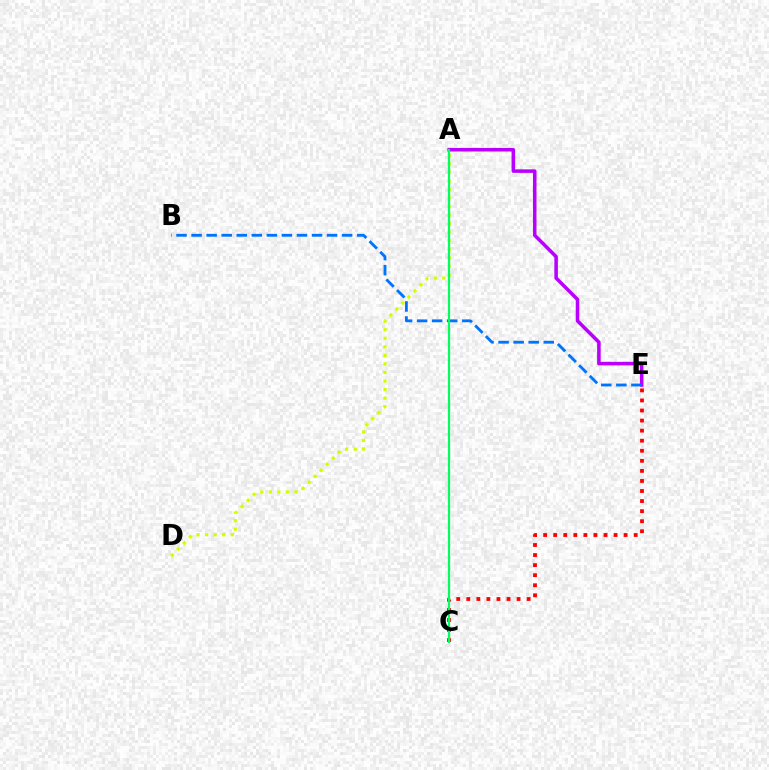{('A', 'E'): [{'color': '#b900ff', 'line_style': 'solid', 'thickness': 2.55}], ('B', 'E'): [{'color': '#0074ff', 'line_style': 'dashed', 'thickness': 2.05}], ('A', 'D'): [{'color': '#d1ff00', 'line_style': 'dotted', 'thickness': 2.32}], ('C', 'E'): [{'color': '#ff0000', 'line_style': 'dotted', 'thickness': 2.73}], ('A', 'C'): [{'color': '#00ff5c', 'line_style': 'solid', 'thickness': 1.59}]}